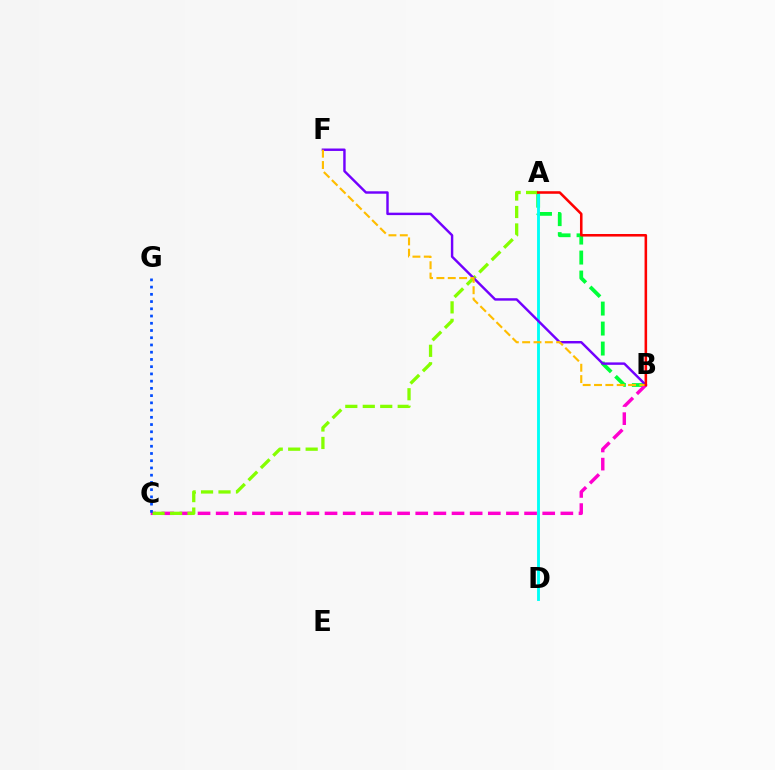{('A', 'B'): [{'color': '#00ff39', 'line_style': 'dashed', 'thickness': 2.72}, {'color': '#ff0000', 'line_style': 'solid', 'thickness': 1.85}], ('B', 'C'): [{'color': '#ff00cf', 'line_style': 'dashed', 'thickness': 2.46}], ('A', 'D'): [{'color': '#00fff6', 'line_style': 'solid', 'thickness': 2.07}], ('A', 'C'): [{'color': '#84ff00', 'line_style': 'dashed', 'thickness': 2.37}], ('B', 'F'): [{'color': '#7200ff', 'line_style': 'solid', 'thickness': 1.75}, {'color': '#ffbd00', 'line_style': 'dashed', 'thickness': 1.54}], ('C', 'G'): [{'color': '#004bff', 'line_style': 'dotted', 'thickness': 1.97}]}